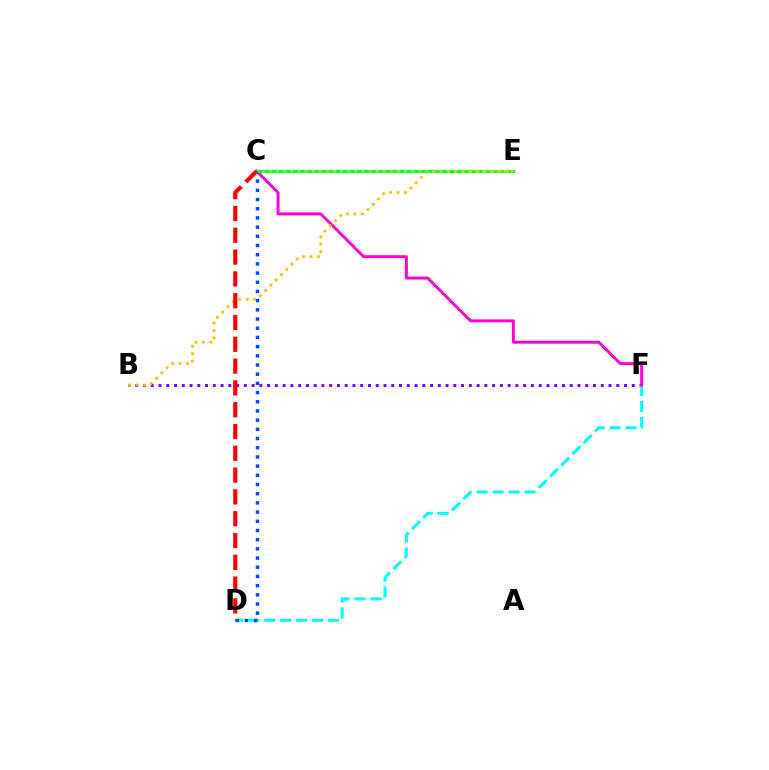{('B', 'F'): [{'color': '#7200ff', 'line_style': 'dotted', 'thickness': 2.11}], ('D', 'F'): [{'color': '#00fff6', 'line_style': 'dashed', 'thickness': 2.17}], ('C', 'F'): [{'color': '#ff00cf', 'line_style': 'solid', 'thickness': 2.11}], ('C', 'D'): [{'color': '#004bff', 'line_style': 'dotted', 'thickness': 2.5}, {'color': '#ff0000', 'line_style': 'dashed', 'thickness': 2.96}], ('C', 'E'): [{'color': '#00ff39', 'line_style': 'solid', 'thickness': 2.2}, {'color': '#84ff00', 'line_style': 'dotted', 'thickness': 1.93}], ('B', 'E'): [{'color': '#ffbd00', 'line_style': 'dotted', 'thickness': 2.01}]}